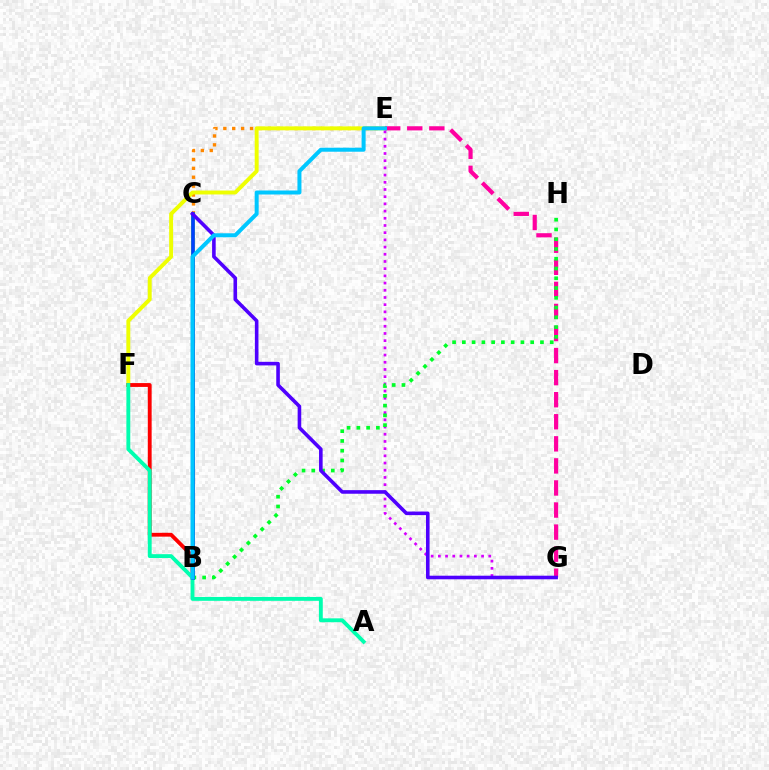{('C', 'E'): [{'color': '#ff8800', 'line_style': 'dotted', 'thickness': 2.42}], ('E', 'F'): [{'color': '#eeff00', 'line_style': 'solid', 'thickness': 2.82}], ('E', 'G'): [{'color': '#d600ff', 'line_style': 'dotted', 'thickness': 1.96}, {'color': '#ff00a0', 'line_style': 'dashed', 'thickness': 3.0}], ('B', 'F'): [{'color': '#ff0000', 'line_style': 'solid', 'thickness': 2.77}], ('A', 'F'): [{'color': '#00ffaf', 'line_style': 'solid', 'thickness': 2.79}], ('B', 'C'): [{'color': '#66ff00', 'line_style': 'solid', 'thickness': 2.58}, {'color': '#003fff', 'line_style': 'solid', 'thickness': 2.62}], ('B', 'H'): [{'color': '#00ff27', 'line_style': 'dotted', 'thickness': 2.65}], ('C', 'G'): [{'color': '#4f00ff', 'line_style': 'solid', 'thickness': 2.59}], ('B', 'E'): [{'color': '#00c7ff', 'line_style': 'solid', 'thickness': 2.88}]}